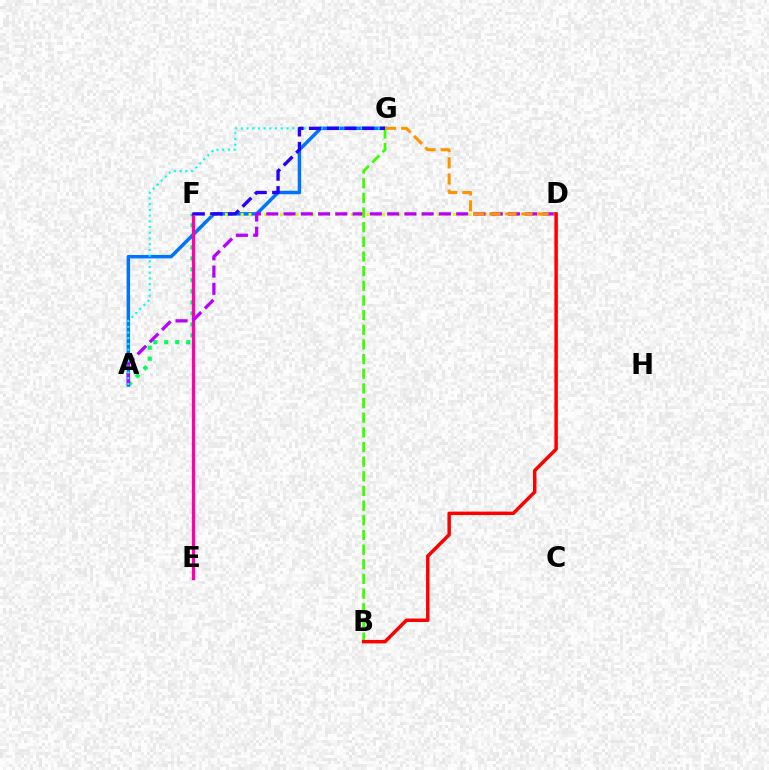{('A', 'F'): [{'color': '#00ff5c', 'line_style': 'dotted', 'thickness': 2.99}], ('A', 'G'): [{'color': '#0074ff', 'line_style': 'solid', 'thickness': 2.5}, {'color': '#00fff6', 'line_style': 'dotted', 'thickness': 1.55}], ('E', 'F'): [{'color': '#ff00ac', 'line_style': 'solid', 'thickness': 2.37}], ('D', 'F'): [{'color': '#d1ff00', 'line_style': 'dotted', 'thickness': 2.14}], ('A', 'D'): [{'color': '#b900ff', 'line_style': 'dashed', 'thickness': 2.35}], ('D', 'G'): [{'color': '#ff9400', 'line_style': 'dashed', 'thickness': 2.19}], ('B', 'G'): [{'color': '#3dff00', 'line_style': 'dashed', 'thickness': 1.99}], ('B', 'D'): [{'color': '#ff0000', 'line_style': 'solid', 'thickness': 2.51}], ('F', 'G'): [{'color': '#2500ff', 'line_style': 'dashed', 'thickness': 2.4}]}